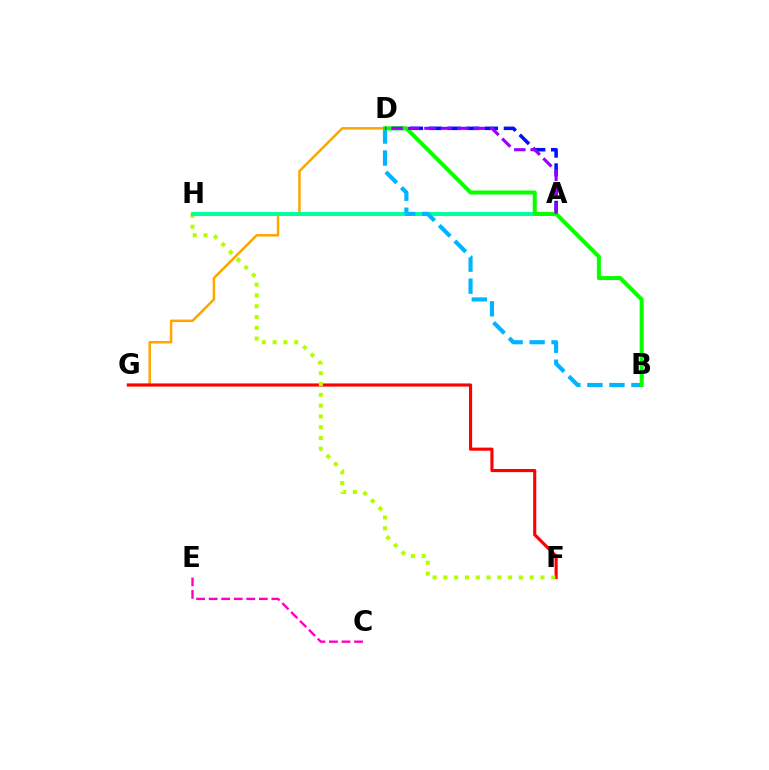{('C', 'E'): [{'color': '#ff00bd', 'line_style': 'dashed', 'thickness': 1.7}], ('D', 'G'): [{'color': '#ffa500', 'line_style': 'solid', 'thickness': 1.8}], ('A', 'D'): [{'color': '#0010ff', 'line_style': 'dashed', 'thickness': 2.54}, {'color': '#9b00ff', 'line_style': 'dashed', 'thickness': 2.23}], ('F', 'G'): [{'color': '#ff0000', 'line_style': 'solid', 'thickness': 2.25}], ('F', 'H'): [{'color': '#b3ff00', 'line_style': 'dotted', 'thickness': 2.93}], ('A', 'H'): [{'color': '#00ff9d', 'line_style': 'solid', 'thickness': 2.86}], ('B', 'D'): [{'color': '#00b5ff', 'line_style': 'dashed', 'thickness': 2.99}, {'color': '#08ff00', 'line_style': 'solid', 'thickness': 2.89}]}